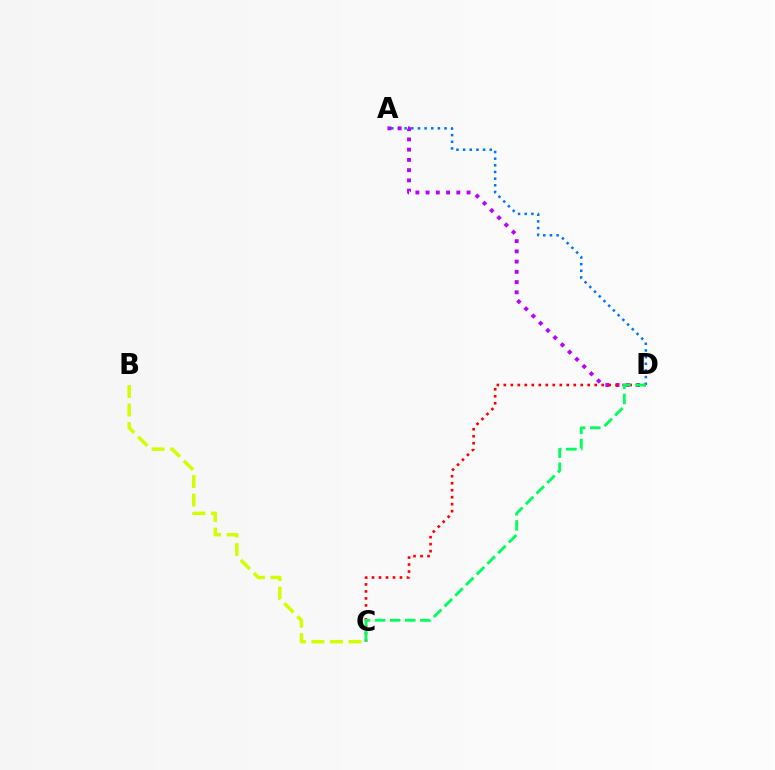{('A', 'D'): [{'color': '#0074ff', 'line_style': 'dotted', 'thickness': 1.81}, {'color': '#b900ff', 'line_style': 'dotted', 'thickness': 2.78}], ('B', 'C'): [{'color': '#d1ff00', 'line_style': 'dashed', 'thickness': 2.51}], ('C', 'D'): [{'color': '#ff0000', 'line_style': 'dotted', 'thickness': 1.9}, {'color': '#00ff5c', 'line_style': 'dashed', 'thickness': 2.05}]}